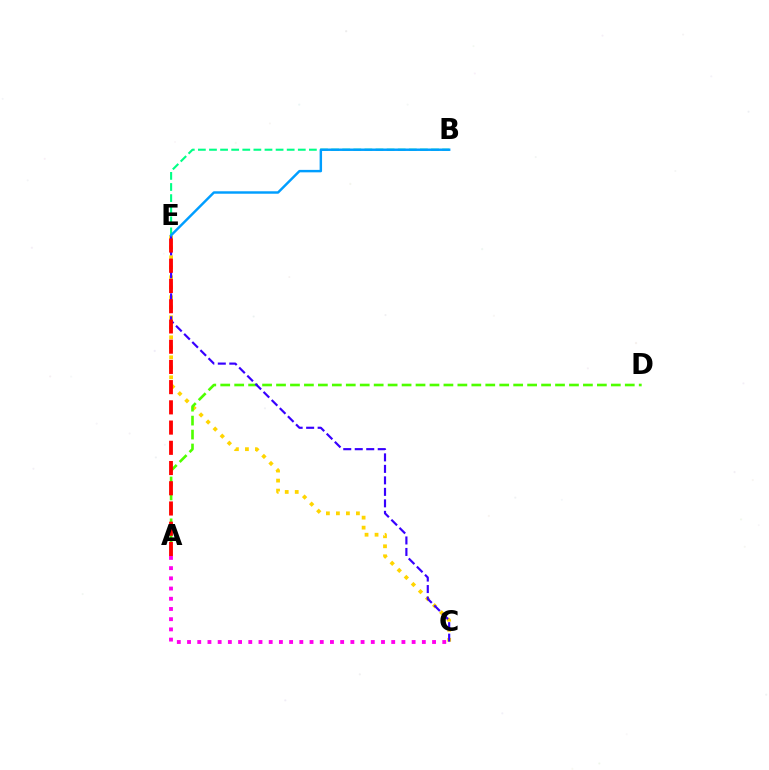{('C', 'E'): [{'color': '#ffd500', 'line_style': 'dotted', 'thickness': 2.72}, {'color': '#3700ff', 'line_style': 'dashed', 'thickness': 1.56}], ('A', 'D'): [{'color': '#4fff00', 'line_style': 'dashed', 'thickness': 1.9}], ('A', 'C'): [{'color': '#ff00ed', 'line_style': 'dotted', 'thickness': 2.77}], ('B', 'E'): [{'color': '#00ff86', 'line_style': 'dashed', 'thickness': 1.51}, {'color': '#009eff', 'line_style': 'solid', 'thickness': 1.76}], ('A', 'E'): [{'color': '#ff0000', 'line_style': 'dashed', 'thickness': 2.75}]}